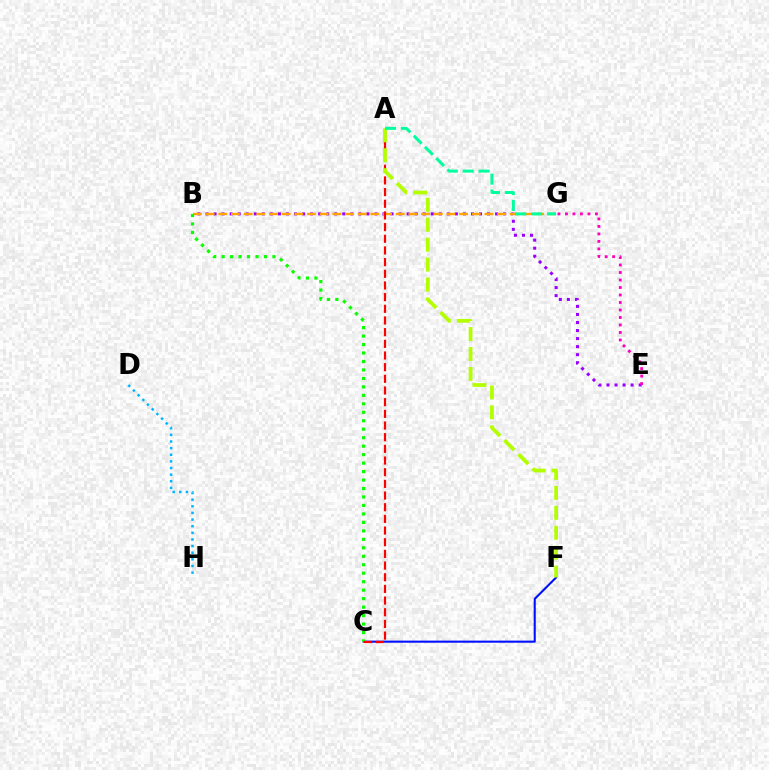{('B', 'E'): [{'color': '#9b00ff', 'line_style': 'dotted', 'thickness': 2.19}], ('C', 'F'): [{'color': '#0010ff', 'line_style': 'solid', 'thickness': 1.5}], ('B', 'G'): [{'color': '#ffa500', 'line_style': 'dashed', 'thickness': 1.72}], ('B', 'C'): [{'color': '#08ff00', 'line_style': 'dotted', 'thickness': 2.3}], ('A', 'C'): [{'color': '#ff0000', 'line_style': 'dashed', 'thickness': 1.59}], ('D', 'H'): [{'color': '#00b5ff', 'line_style': 'dotted', 'thickness': 1.8}], ('E', 'G'): [{'color': '#ff00bd', 'line_style': 'dotted', 'thickness': 2.04}], ('A', 'F'): [{'color': '#b3ff00', 'line_style': 'dashed', 'thickness': 2.71}], ('A', 'G'): [{'color': '#00ff9d', 'line_style': 'dashed', 'thickness': 2.16}]}